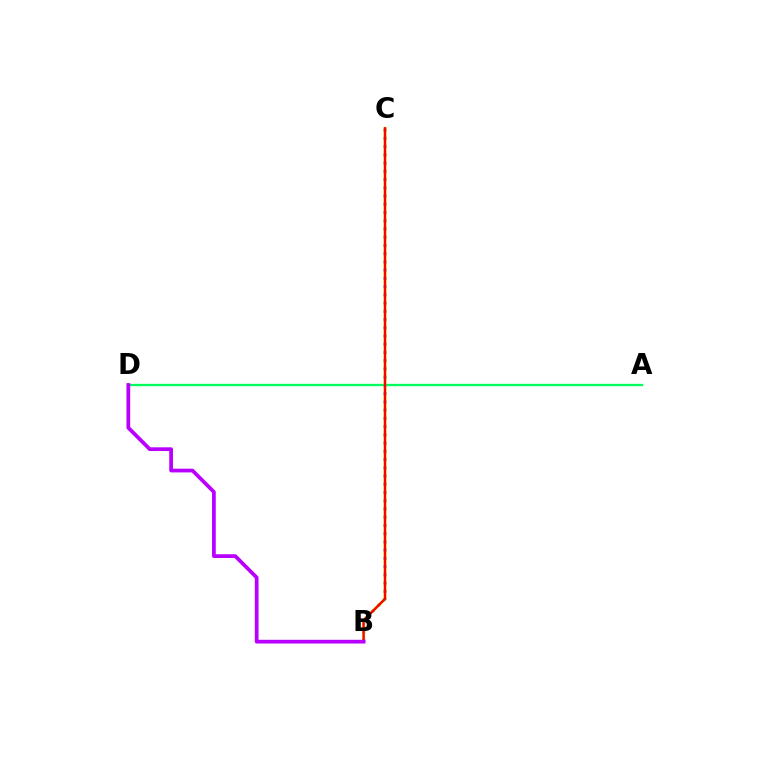{('A', 'D'): [{'color': '#00ff5c', 'line_style': 'solid', 'thickness': 1.67}], ('B', 'C'): [{'color': '#0074ff', 'line_style': 'dotted', 'thickness': 2.24}, {'color': '#d1ff00', 'line_style': 'solid', 'thickness': 2.04}, {'color': '#ff0000', 'line_style': 'solid', 'thickness': 1.7}], ('B', 'D'): [{'color': '#b900ff', 'line_style': 'solid', 'thickness': 2.69}]}